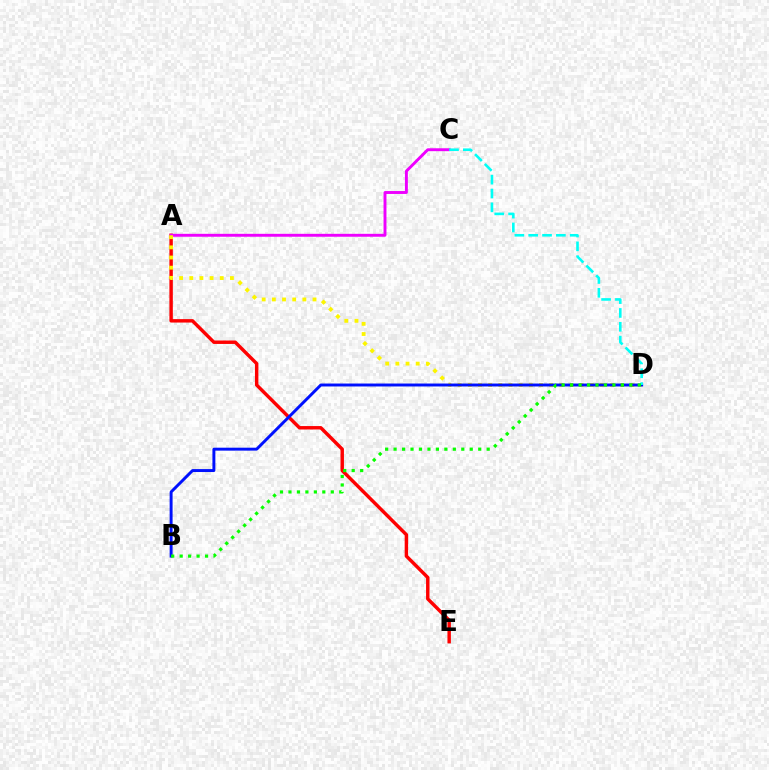{('A', 'E'): [{'color': '#ff0000', 'line_style': 'solid', 'thickness': 2.47}], ('A', 'C'): [{'color': '#ee00ff', 'line_style': 'solid', 'thickness': 2.1}], ('A', 'D'): [{'color': '#fcf500', 'line_style': 'dotted', 'thickness': 2.76}], ('B', 'D'): [{'color': '#0010ff', 'line_style': 'solid', 'thickness': 2.12}, {'color': '#08ff00', 'line_style': 'dotted', 'thickness': 2.3}], ('C', 'D'): [{'color': '#00fff6', 'line_style': 'dashed', 'thickness': 1.88}]}